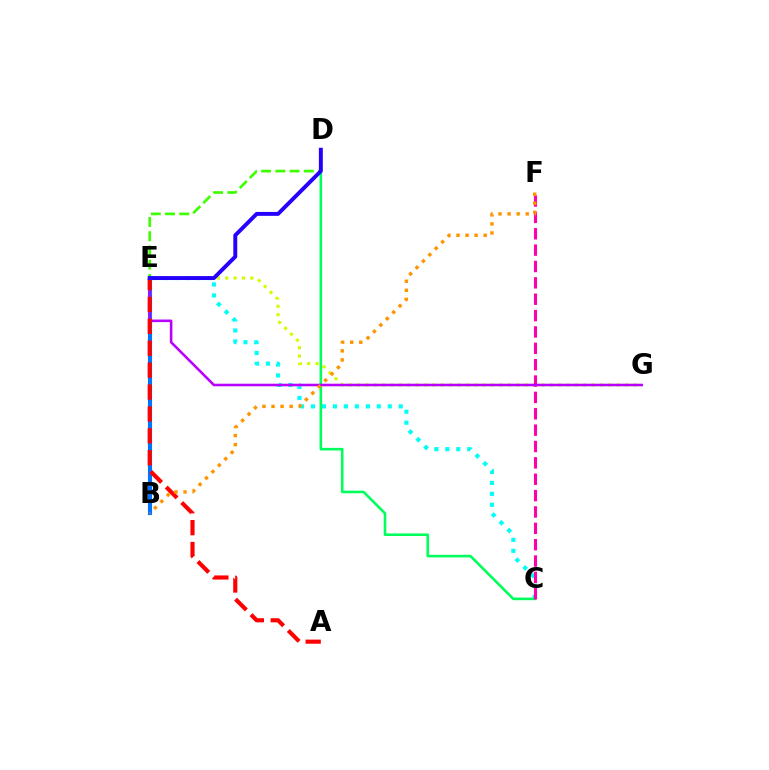{('C', 'E'): [{'color': '#00fff6', 'line_style': 'dotted', 'thickness': 2.98}], ('C', 'D'): [{'color': '#00ff5c', 'line_style': 'solid', 'thickness': 1.87}], ('E', 'G'): [{'color': '#d1ff00', 'line_style': 'dotted', 'thickness': 2.28}, {'color': '#b900ff', 'line_style': 'solid', 'thickness': 1.86}], ('C', 'F'): [{'color': '#ff00ac', 'line_style': 'dashed', 'thickness': 2.22}], ('B', 'E'): [{'color': '#0074ff', 'line_style': 'solid', 'thickness': 2.97}], ('D', 'E'): [{'color': '#3dff00', 'line_style': 'dashed', 'thickness': 1.93}, {'color': '#2500ff', 'line_style': 'solid', 'thickness': 2.82}], ('A', 'E'): [{'color': '#ff0000', 'line_style': 'dashed', 'thickness': 2.98}], ('B', 'F'): [{'color': '#ff9400', 'line_style': 'dotted', 'thickness': 2.46}]}